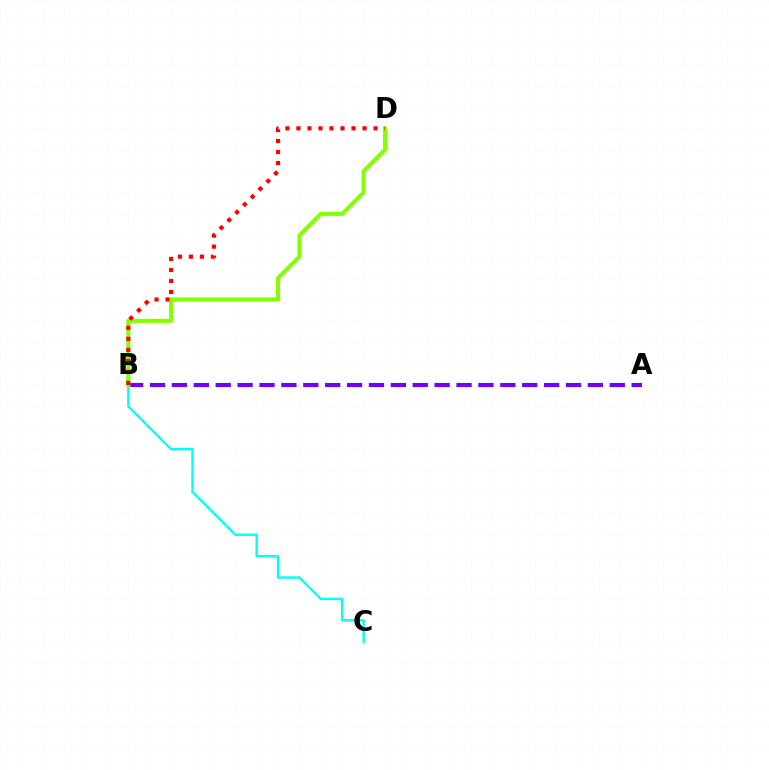{('A', 'B'): [{'color': '#7200ff', 'line_style': 'dashed', 'thickness': 2.97}], ('B', 'C'): [{'color': '#00fff6', 'line_style': 'solid', 'thickness': 1.73}], ('B', 'D'): [{'color': '#84ff00', 'line_style': 'solid', 'thickness': 2.94}, {'color': '#ff0000', 'line_style': 'dotted', 'thickness': 2.99}]}